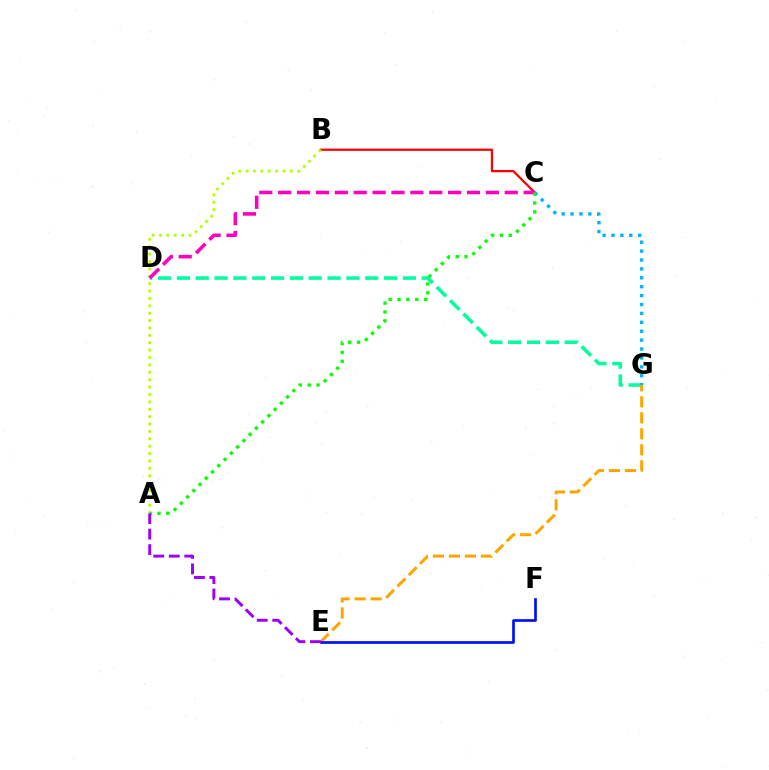{('B', 'C'): [{'color': '#ff0000', 'line_style': 'solid', 'thickness': 1.62}], ('D', 'G'): [{'color': '#00ff9d', 'line_style': 'dashed', 'thickness': 2.56}], ('C', 'G'): [{'color': '#00b5ff', 'line_style': 'dotted', 'thickness': 2.42}], ('A', 'B'): [{'color': '#b3ff00', 'line_style': 'dotted', 'thickness': 2.01}], ('E', 'G'): [{'color': '#ffa500', 'line_style': 'dashed', 'thickness': 2.17}], ('C', 'D'): [{'color': '#ff00bd', 'line_style': 'dashed', 'thickness': 2.57}], ('A', 'C'): [{'color': '#08ff00', 'line_style': 'dotted', 'thickness': 2.4}], ('E', 'F'): [{'color': '#0010ff', 'line_style': 'solid', 'thickness': 1.94}], ('A', 'E'): [{'color': '#9b00ff', 'line_style': 'dashed', 'thickness': 2.11}]}